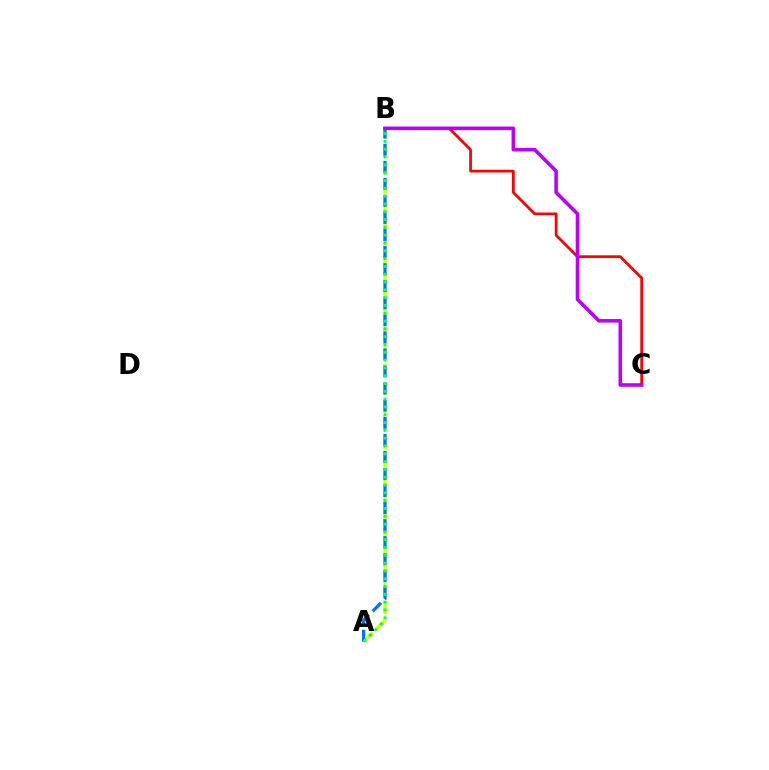{('B', 'C'): [{'color': '#ff0000', 'line_style': 'solid', 'thickness': 1.98}, {'color': '#b900ff', 'line_style': 'solid', 'thickness': 2.57}], ('A', 'B'): [{'color': '#d1ff00', 'line_style': 'dashed', 'thickness': 2.48}, {'color': '#0074ff', 'line_style': 'dashed', 'thickness': 2.32}, {'color': '#00ff5c', 'line_style': 'dotted', 'thickness': 2.12}]}